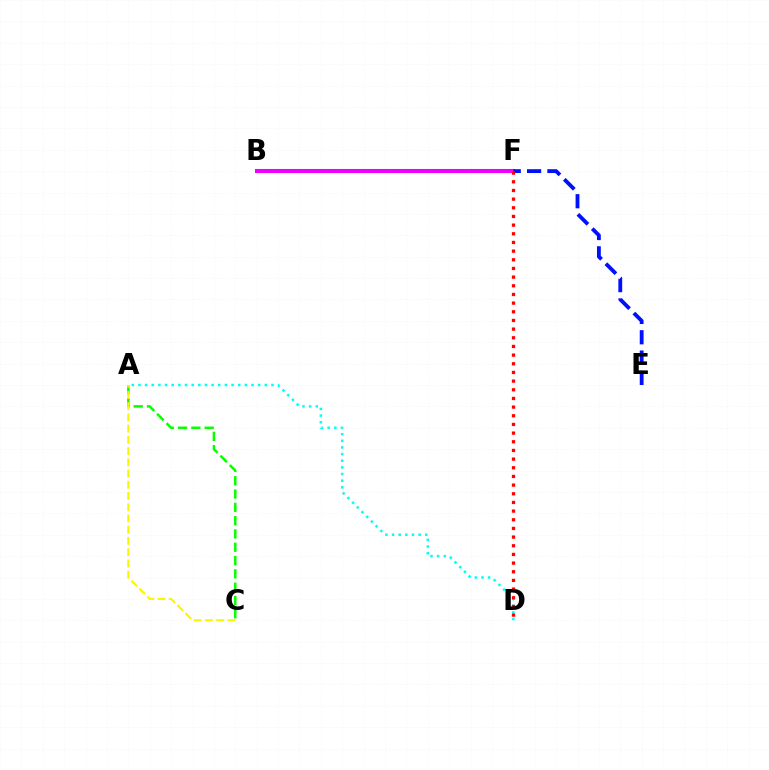{('A', 'D'): [{'color': '#00fff6', 'line_style': 'dotted', 'thickness': 1.81}], ('A', 'C'): [{'color': '#08ff00', 'line_style': 'dashed', 'thickness': 1.81}, {'color': '#fcf500', 'line_style': 'dashed', 'thickness': 1.53}], ('B', 'F'): [{'color': '#ee00ff', 'line_style': 'solid', 'thickness': 2.93}], ('E', 'F'): [{'color': '#0010ff', 'line_style': 'dashed', 'thickness': 2.76}], ('D', 'F'): [{'color': '#ff0000', 'line_style': 'dotted', 'thickness': 2.35}]}